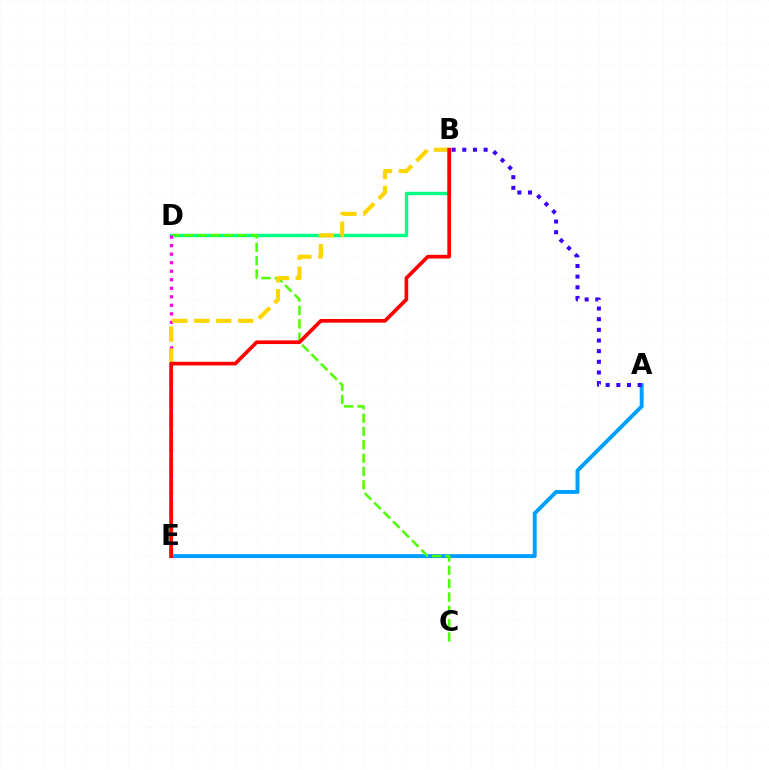{('B', 'D'): [{'color': '#00ff86', 'line_style': 'solid', 'thickness': 2.47}], ('A', 'E'): [{'color': '#009eff', 'line_style': 'solid', 'thickness': 2.82}], ('C', 'D'): [{'color': '#4fff00', 'line_style': 'dashed', 'thickness': 1.81}], ('A', 'B'): [{'color': '#3700ff', 'line_style': 'dotted', 'thickness': 2.9}], ('D', 'E'): [{'color': '#ff00ed', 'line_style': 'dotted', 'thickness': 2.32}], ('B', 'E'): [{'color': '#ffd500', 'line_style': 'dashed', 'thickness': 2.98}, {'color': '#ff0000', 'line_style': 'solid', 'thickness': 2.64}]}